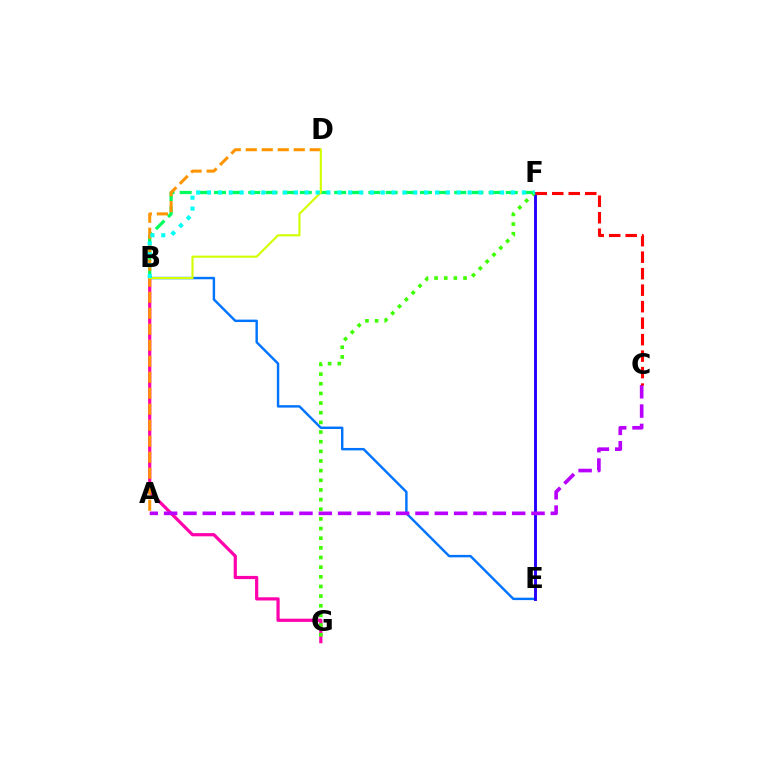{('B', 'E'): [{'color': '#0074ff', 'line_style': 'solid', 'thickness': 1.75}], ('E', 'F'): [{'color': '#2500ff', 'line_style': 'solid', 'thickness': 2.09}], ('B', 'G'): [{'color': '#ff00ac', 'line_style': 'solid', 'thickness': 2.31}], ('A', 'C'): [{'color': '#b900ff', 'line_style': 'dashed', 'thickness': 2.63}], ('B', 'F'): [{'color': '#00ff5c', 'line_style': 'dashed', 'thickness': 2.33}, {'color': '#00fff6', 'line_style': 'dotted', 'thickness': 2.95}], ('F', 'G'): [{'color': '#3dff00', 'line_style': 'dotted', 'thickness': 2.62}], ('A', 'D'): [{'color': '#ff9400', 'line_style': 'dashed', 'thickness': 2.17}], ('B', 'D'): [{'color': '#d1ff00', 'line_style': 'solid', 'thickness': 1.53}], ('C', 'F'): [{'color': '#ff0000', 'line_style': 'dashed', 'thickness': 2.24}]}